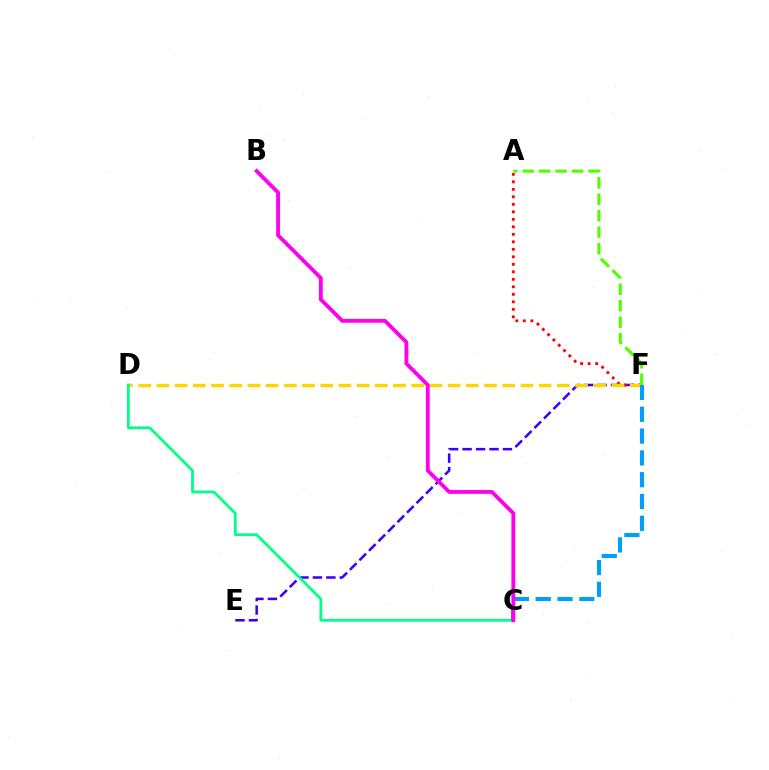{('E', 'F'): [{'color': '#3700ff', 'line_style': 'dashed', 'thickness': 1.83}], ('A', 'F'): [{'color': '#ff0000', 'line_style': 'dotted', 'thickness': 2.04}, {'color': '#4fff00', 'line_style': 'dashed', 'thickness': 2.24}], ('D', 'F'): [{'color': '#ffd500', 'line_style': 'dashed', 'thickness': 2.47}], ('C', 'D'): [{'color': '#00ff86', 'line_style': 'solid', 'thickness': 1.99}], ('C', 'F'): [{'color': '#009eff', 'line_style': 'dashed', 'thickness': 2.96}], ('B', 'C'): [{'color': '#ff00ed', 'line_style': 'solid', 'thickness': 2.77}]}